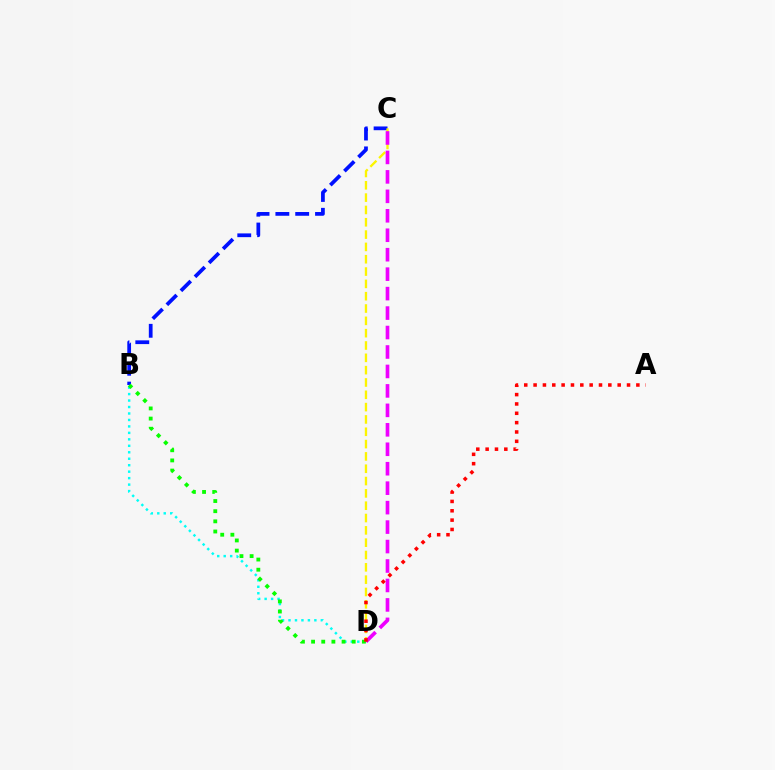{('B', 'D'): [{'color': '#00fff6', 'line_style': 'dotted', 'thickness': 1.76}, {'color': '#08ff00', 'line_style': 'dotted', 'thickness': 2.76}], ('B', 'C'): [{'color': '#0010ff', 'line_style': 'dashed', 'thickness': 2.69}], ('C', 'D'): [{'color': '#fcf500', 'line_style': 'dashed', 'thickness': 1.67}, {'color': '#ee00ff', 'line_style': 'dashed', 'thickness': 2.64}], ('A', 'D'): [{'color': '#ff0000', 'line_style': 'dotted', 'thickness': 2.54}]}